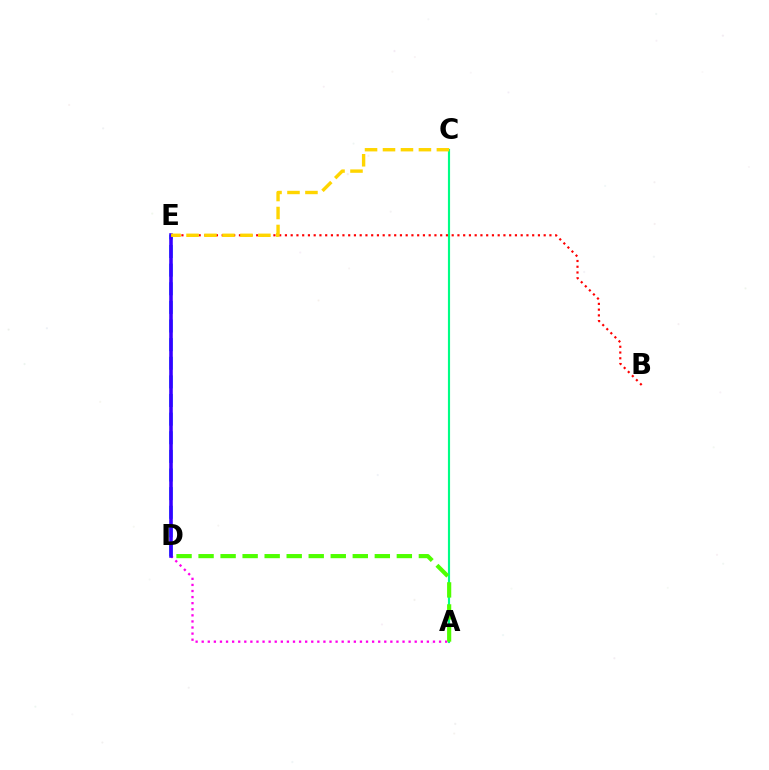{('A', 'C'): [{'color': '#00ff86', 'line_style': 'solid', 'thickness': 1.54}], ('A', 'D'): [{'color': '#ff00ed', 'line_style': 'dotted', 'thickness': 1.65}, {'color': '#4fff00', 'line_style': 'dashed', 'thickness': 2.99}], ('D', 'E'): [{'color': '#009eff', 'line_style': 'dashed', 'thickness': 2.53}, {'color': '#3700ff', 'line_style': 'solid', 'thickness': 2.56}], ('B', 'E'): [{'color': '#ff0000', 'line_style': 'dotted', 'thickness': 1.56}], ('C', 'E'): [{'color': '#ffd500', 'line_style': 'dashed', 'thickness': 2.44}]}